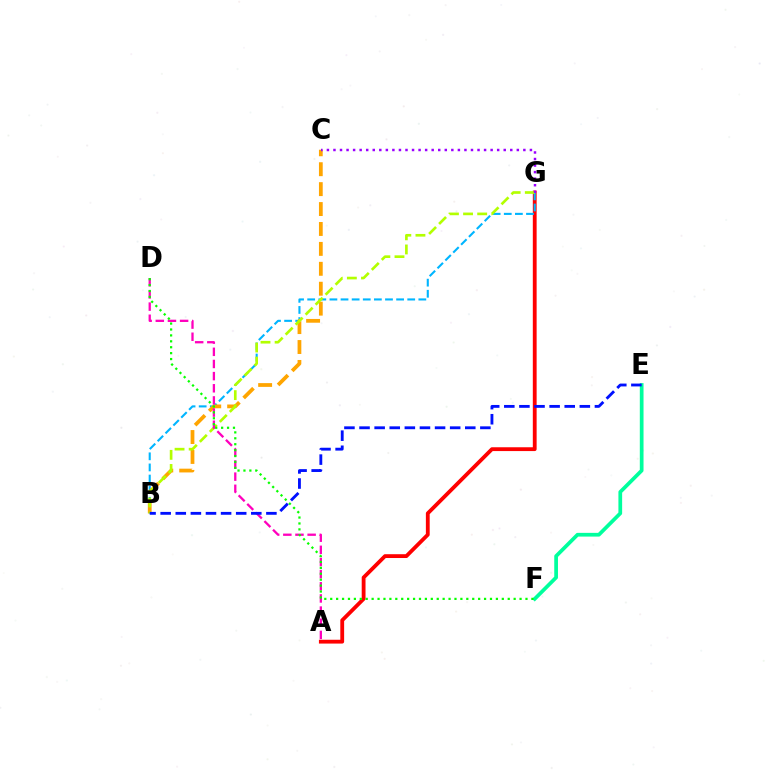{('A', 'G'): [{'color': '#ff0000', 'line_style': 'solid', 'thickness': 2.75}], ('B', 'G'): [{'color': '#00b5ff', 'line_style': 'dashed', 'thickness': 1.51}, {'color': '#b3ff00', 'line_style': 'dashed', 'thickness': 1.92}], ('B', 'C'): [{'color': '#ffa500', 'line_style': 'dashed', 'thickness': 2.71}], ('A', 'D'): [{'color': '#ff00bd', 'line_style': 'dashed', 'thickness': 1.65}], ('E', 'F'): [{'color': '#00ff9d', 'line_style': 'solid', 'thickness': 2.68}], ('C', 'G'): [{'color': '#9b00ff', 'line_style': 'dotted', 'thickness': 1.78}], ('D', 'F'): [{'color': '#08ff00', 'line_style': 'dotted', 'thickness': 1.61}], ('B', 'E'): [{'color': '#0010ff', 'line_style': 'dashed', 'thickness': 2.05}]}